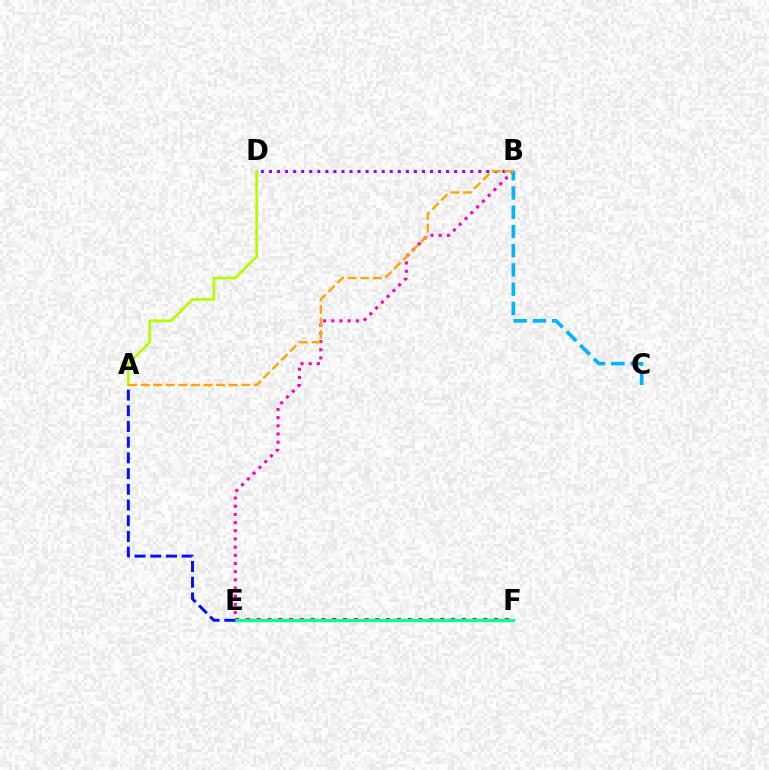{('E', 'F'): [{'color': '#ff0000', 'line_style': 'dotted', 'thickness': 2.93}, {'color': '#08ff00', 'line_style': 'dotted', 'thickness': 1.53}, {'color': '#00ff9d', 'line_style': 'solid', 'thickness': 2.33}], ('B', 'D'): [{'color': '#9b00ff', 'line_style': 'dotted', 'thickness': 2.19}], ('A', 'D'): [{'color': '#b3ff00', 'line_style': 'solid', 'thickness': 1.94}], ('B', 'E'): [{'color': '#ff00bd', 'line_style': 'dotted', 'thickness': 2.22}], ('B', 'C'): [{'color': '#00b5ff', 'line_style': 'dashed', 'thickness': 2.61}], ('A', 'B'): [{'color': '#ffa500', 'line_style': 'dashed', 'thickness': 1.71}], ('A', 'E'): [{'color': '#0010ff', 'line_style': 'dashed', 'thickness': 2.13}]}